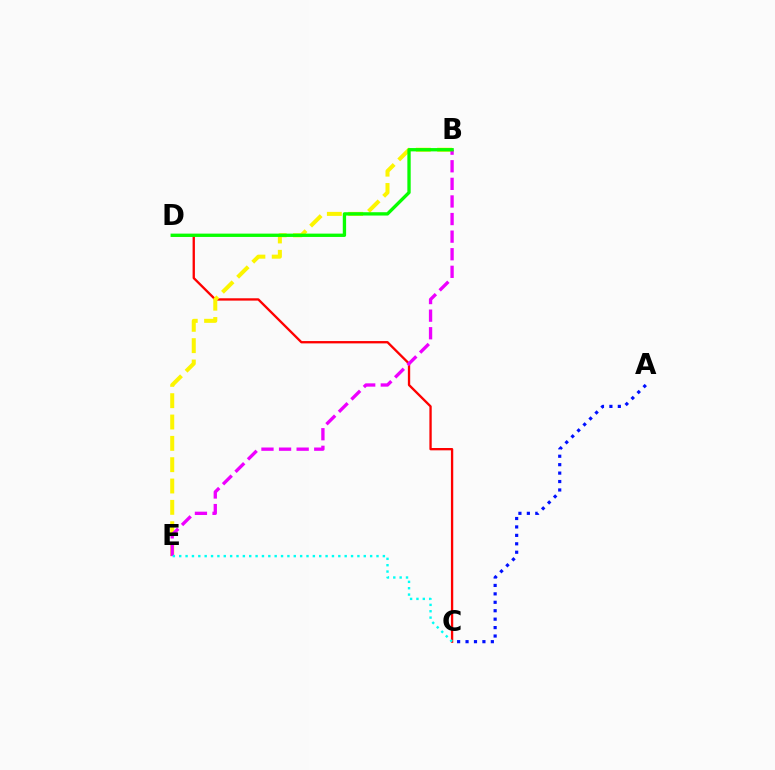{('C', 'D'): [{'color': '#ff0000', 'line_style': 'solid', 'thickness': 1.68}], ('B', 'E'): [{'color': '#fcf500', 'line_style': 'dashed', 'thickness': 2.9}, {'color': '#ee00ff', 'line_style': 'dashed', 'thickness': 2.39}], ('A', 'C'): [{'color': '#0010ff', 'line_style': 'dotted', 'thickness': 2.29}], ('C', 'E'): [{'color': '#00fff6', 'line_style': 'dotted', 'thickness': 1.73}], ('B', 'D'): [{'color': '#08ff00', 'line_style': 'solid', 'thickness': 2.4}]}